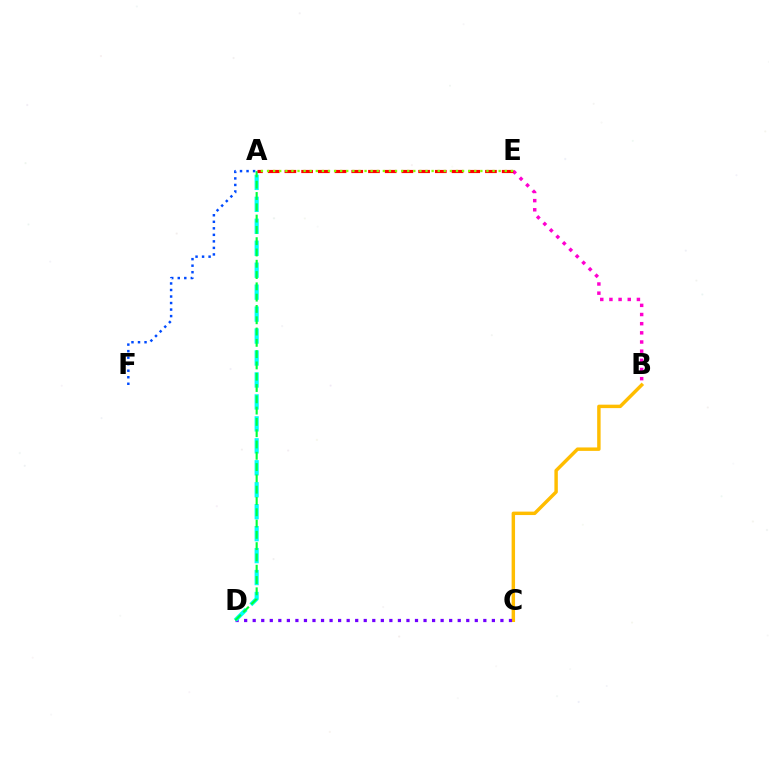{('B', 'C'): [{'color': '#ffbd00', 'line_style': 'solid', 'thickness': 2.48}], ('B', 'E'): [{'color': '#ff00cf', 'line_style': 'dotted', 'thickness': 2.49}], ('C', 'D'): [{'color': '#7200ff', 'line_style': 'dotted', 'thickness': 2.32}], ('A', 'D'): [{'color': '#00fff6', 'line_style': 'dashed', 'thickness': 2.98}, {'color': '#00ff39', 'line_style': 'dashed', 'thickness': 1.53}], ('A', 'E'): [{'color': '#ff0000', 'line_style': 'dashed', 'thickness': 2.27}, {'color': '#84ff00', 'line_style': 'dotted', 'thickness': 1.66}], ('A', 'F'): [{'color': '#004bff', 'line_style': 'dotted', 'thickness': 1.77}]}